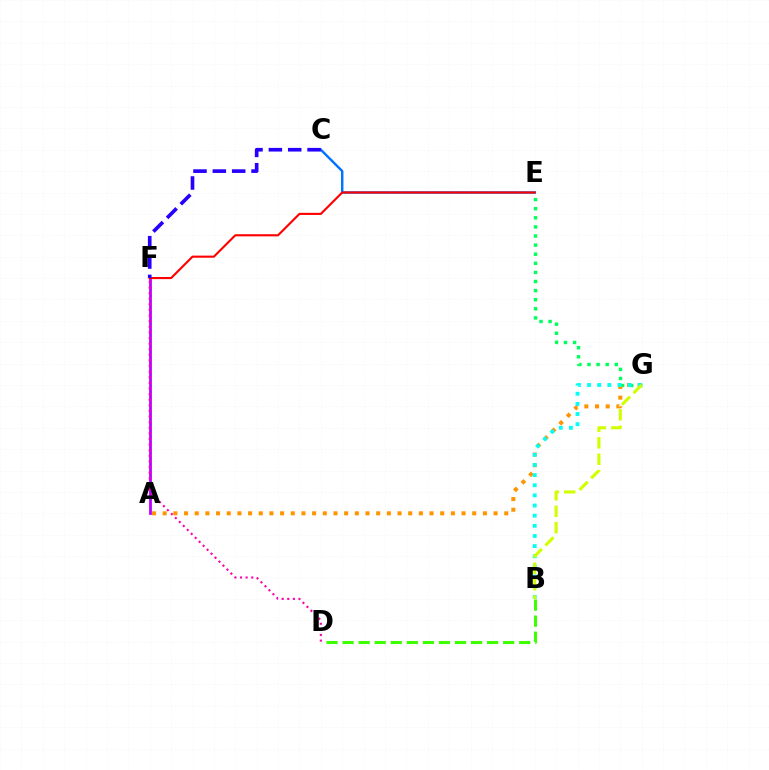{('E', 'G'): [{'color': '#00ff5c', 'line_style': 'dotted', 'thickness': 2.47}], ('A', 'G'): [{'color': '#ff9400', 'line_style': 'dotted', 'thickness': 2.9}], ('A', 'F'): [{'color': '#b900ff', 'line_style': 'solid', 'thickness': 2.0}], ('D', 'F'): [{'color': '#ff00ac', 'line_style': 'dotted', 'thickness': 1.53}], ('B', 'G'): [{'color': '#00fff6', 'line_style': 'dotted', 'thickness': 2.76}, {'color': '#d1ff00', 'line_style': 'dashed', 'thickness': 2.24}], ('C', 'E'): [{'color': '#0074ff', 'line_style': 'solid', 'thickness': 1.75}], ('B', 'D'): [{'color': '#3dff00', 'line_style': 'dashed', 'thickness': 2.18}], ('E', 'F'): [{'color': '#ff0000', 'line_style': 'solid', 'thickness': 1.52}], ('C', 'F'): [{'color': '#2500ff', 'line_style': 'dashed', 'thickness': 2.63}]}